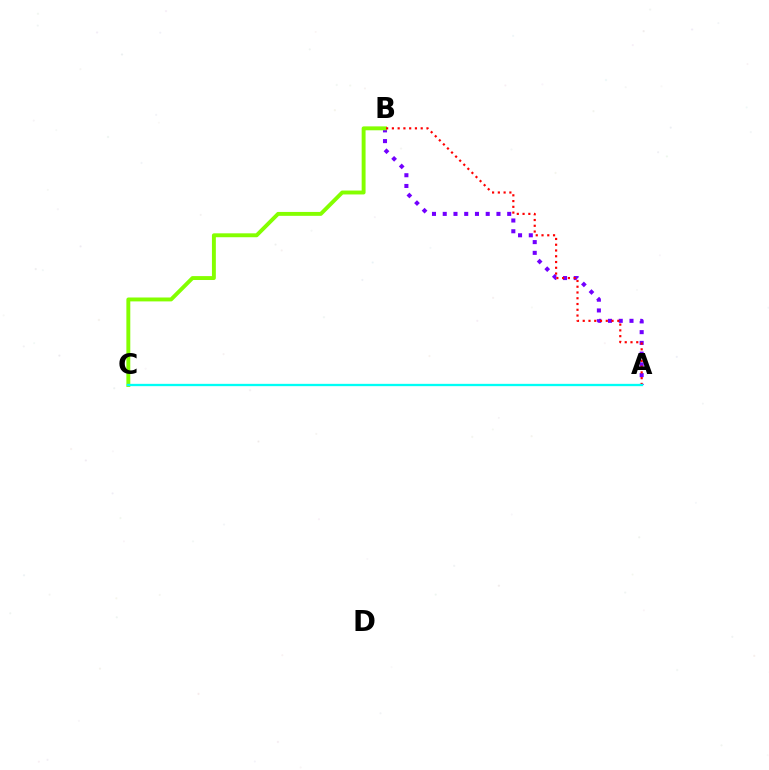{('A', 'B'): [{'color': '#7200ff', 'line_style': 'dotted', 'thickness': 2.92}, {'color': '#ff0000', 'line_style': 'dotted', 'thickness': 1.57}], ('B', 'C'): [{'color': '#84ff00', 'line_style': 'solid', 'thickness': 2.81}], ('A', 'C'): [{'color': '#00fff6', 'line_style': 'solid', 'thickness': 1.67}]}